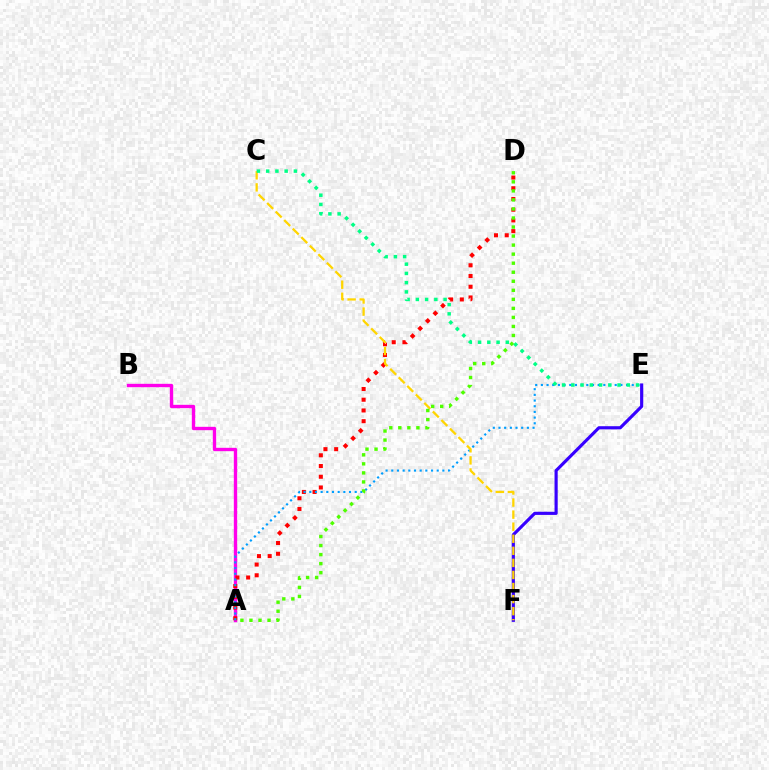{('A', 'B'): [{'color': '#ff00ed', 'line_style': 'solid', 'thickness': 2.42}], ('A', 'D'): [{'color': '#ff0000', 'line_style': 'dotted', 'thickness': 2.91}, {'color': '#4fff00', 'line_style': 'dotted', 'thickness': 2.46}], ('A', 'E'): [{'color': '#009eff', 'line_style': 'dotted', 'thickness': 1.54}], ('E', 'F'): [{'color': '#3700ff', 'line_style': 'solid', 'thickness': 2.27}], ('C', 'F'): [{'color': '#ffd500', 'line_style': 'dashed', 'thickness': 1.64}], ('C', 'E'): [{'color': '#00ff86', 'line_style': 'dotted', 'thickness': 2.51}]}